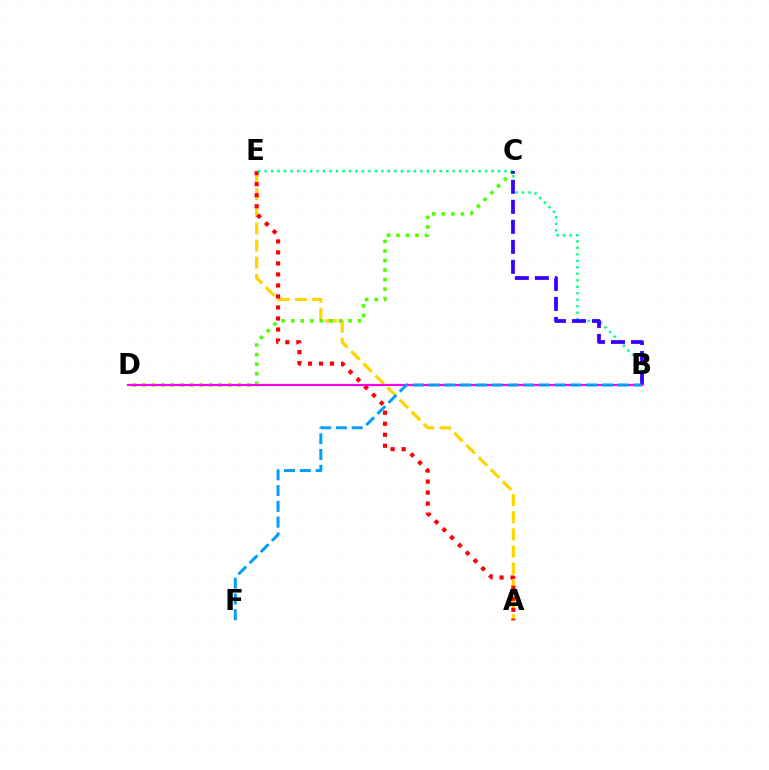{('A', 'E'): [{'color': '#ffd500', 'line_style': 'dashed', 'thickness': 2.33}, {'color': '#ff0000', 'line_style': 'dotted', 'thickness': 2.99}], ('C', 'D'): [{'color': '#4fff00', 'line_style': 'dotted', 'thickness': 2.59}], ('B', 'E'): [{'color': '#00ff86', 'line_style': 'dotted', 'thickness': 1.76}], ('B', 'C'): [{'color': '#3700ff', 'line_style': 'dashed', 'thickness': 2.72}], ('B', 'D'): [{'color': '#ff00ed', 'line_style': 'solid', 'thickness': 1.55}], ('B', 'F'): [{'color': '#009eff', 'line_style': 'dashed', 'thickness': 2.14}]}